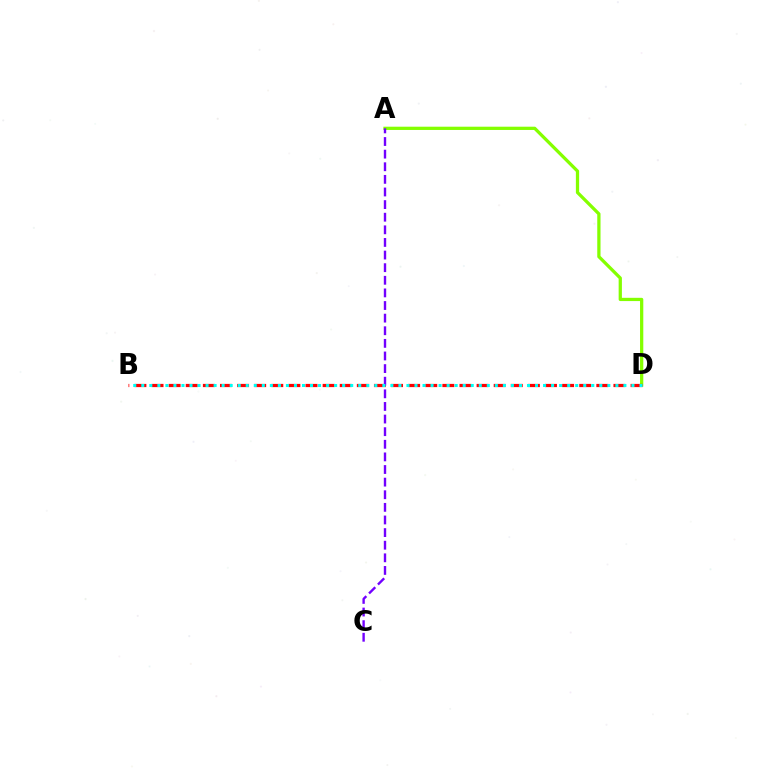{('A', 'D'): [{'color': '#84ff00', 'line_style': 'solid', 'thickness': 2.35}], ('B', 'D'): [{'color': '#ff0000', 'line_style': 'dashed', 'thickness': 2.32}, {'color': '#00fff6', 'line_style': 'dotted', 'thickness': 2.18}], ('A', 'C'): [{'color': '#7200ff', 'line_style': 'dashed', 'thickness': 1.71}]}